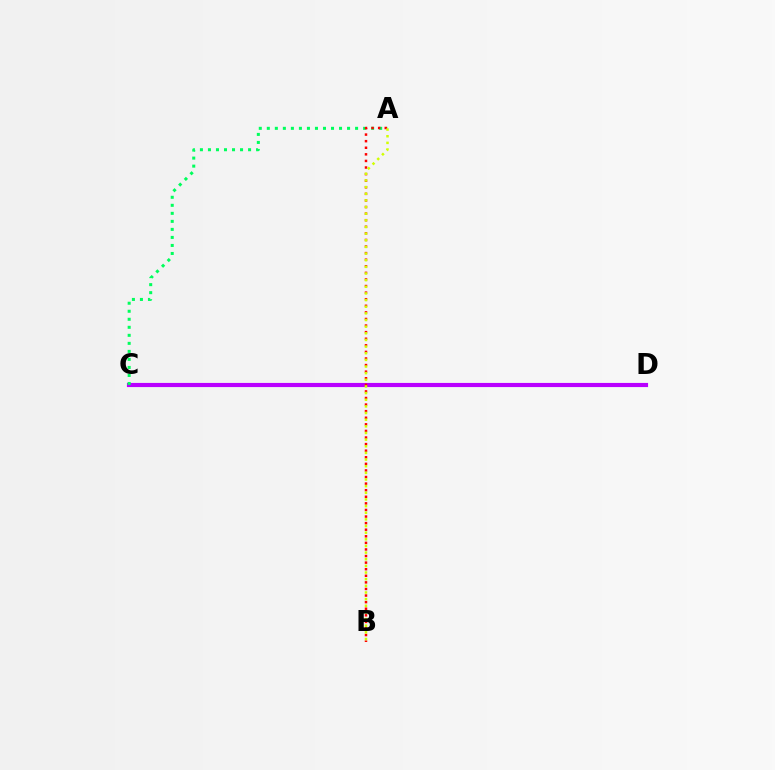{('C', 'D'): [{'color': '#0074ff', 'line_style': 'solid', 'thickness': 2.02}, {'color': '#b900ff', 'line_style': 'solid', 'thickness': 2.98}], ('A', 'C'): [{'color': '#00ff5c', 'line_style': 'dotted', 'thickness': 2.18}], ('A', 'B'): [{'color': '#ff0000', 'line_style': 'dotted', 'thickness': 1.79}, {'color': '#d1ff00', 'line_style': 'dotted', 'thickness': 1.81}]}